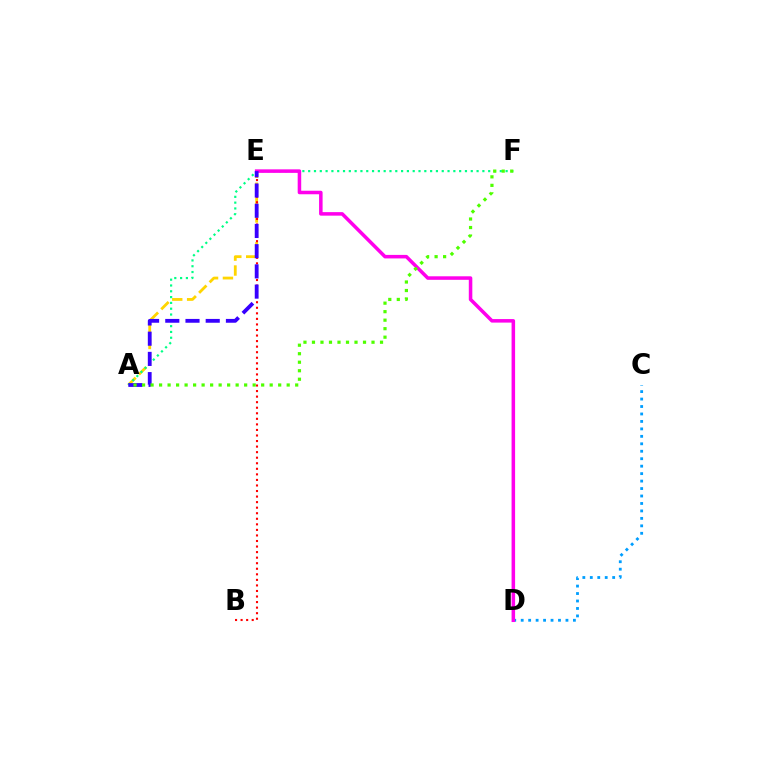{('C', 'D'): [{'color': '#009eff', 'line_style': 'dotted', 'thickness': 2.03}], ('A', 'E'): [{'color': '#ffd500', 'line_style': 'dashed', 'thickness': 2.02}, {'color': '#3700ff', 'line_style': 'dashed', 'thickness': 2.75}], ('A', 'F'): [{'color': '#00ff86', 'line_style': 'dotted', 'thickness': 1.58}, {'color': '#4fff00', 'line_style': 'dotted', 'thickness': 2.31}], ('B', 'E'): [{'color': '#ff0000', 'line_style': 'dotted', 'thickness': 1.51}], ('D', 'E'): [{'color': '#ff00ed', 'line_style': 'solid', 'thickness': 2.54}]}